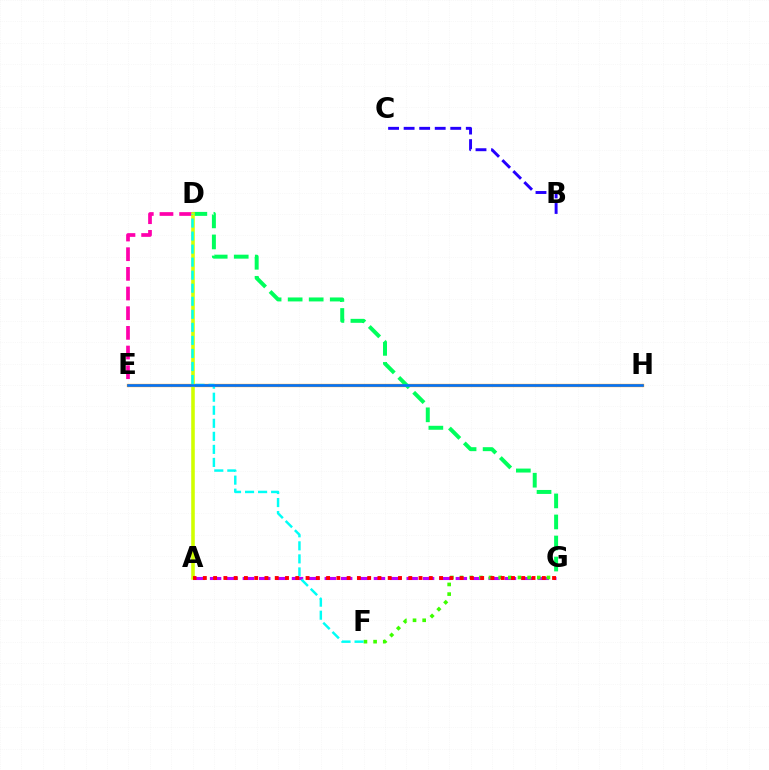{('E', 'H'): [{'color': '#ff9400', 'line_style': 'solid', 'thickness': 2.36}, {'color': '#0074ff', 'line_style': 'solid', 'thickness': 1.87}], ('D', 'E'): [{'color': '#ff00ac', 'line_style': 'dashed', 'thickness': 2.67}], ('B', 'C'): [{'color': '#2500ff', 'line_style': 'dashed', 'thickness': 2.11}], ('A', 'G'): [{'color': '#b900ff', 'line_style': 'dashed', 'thickness': 2.23}, {'color': '#ff0000', 'line_style': 'dotted', 'thickness': 2.79}], ('D', 'G'): [{'color': '#00ff5c', 'line_style': 'dashed', 'thickness': 2.86}], ('F', 'G'): [{'color': '#3dff00', 'line_style': 'dotted', 'thickness': 2.62}], ('A', 'D'): [{'color': '#d1ff00', 'line_style': 'solid', 'thickness': 2.58}], ('D', 'F'): [{'color': '#00fff6', 'line_style': 'dashed', 'thickness': 1.77}]}